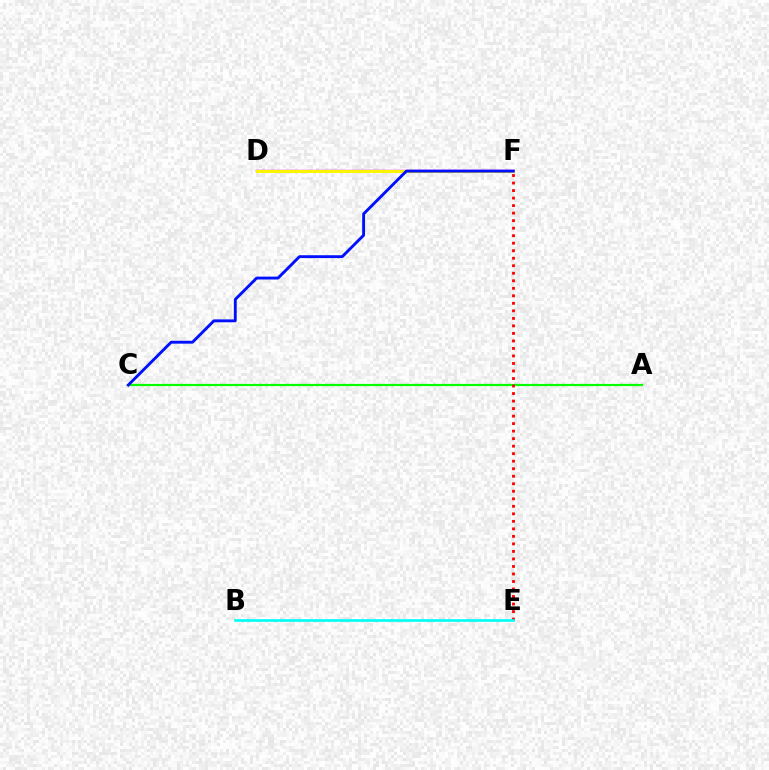{('A', 'C'): [{'color': '#08ff00', 'line_style': 'solid', 'thickness': 1.59}], ('D', 'F'): [{'color': '#ee00ff', 'line_style': 'solid', 'thickness': 1.71}, {'color': '#fcf500', 'line_style': 'solid', 'thickness': 2.14}], ('E', 'F'): [{'color': '#ff0000', 'line_style': 'dotted', 'thickness': 2.04}], ('C', 'F'): [{'color': '#0010ff', 'line_style': 'solid', 'thickness': 2.07}], ('B', 'E'): [{'color': '#00fff6', 'line_style': 'solid', 'thickness': 1.92}]}